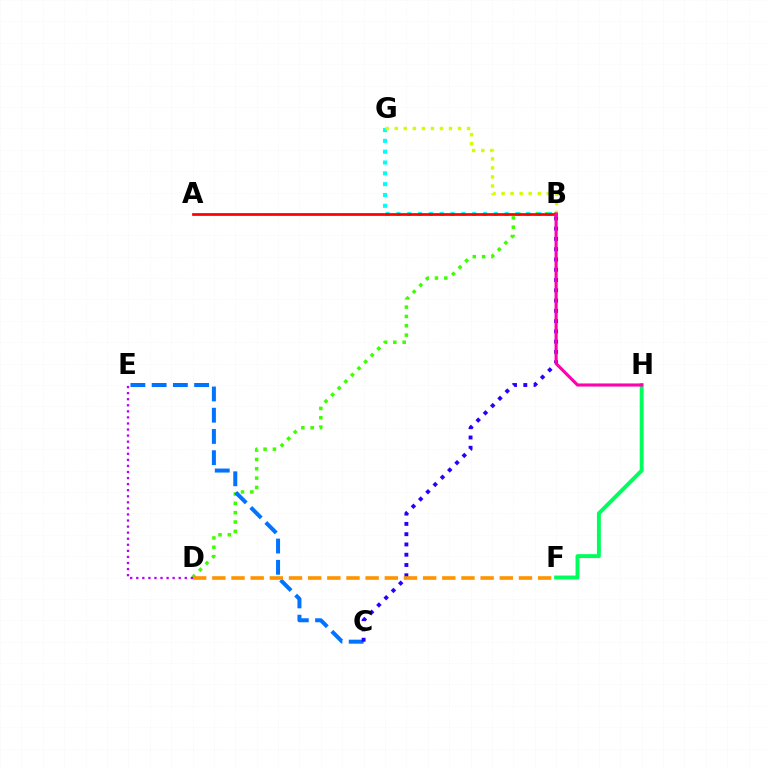{('B', 'D'): [{'color': '#3dff00', 'line_style': 'dotted', 'thickness': 2.53}], ('D', 'E'): [{'color': '#b900ff', 'line_style': 'dotted', 'thickness': 1.65}], ('B', 'G'): [{'color': '#00fff6', 'line_style': 'dotted', 'thickness': 2.94}, {'color': '#d1ff00', 'line_style': 'dotted', 'thickness': 2.46}], ('F', 'H'): [{'color': '#00ff5c', 'line_style': 'solid', 'thickness': 2.83}], ('C', 'E'): [{'color': '#0074ff', 'line_style': 'dashed', 'thickness': 2.89}], ('B', 'C'): [{'color': '#2500ff', 'line_style': 'dotted', 'thickness': 2.79}], ('A', 'B'): [{'color': '#ff0000', 'line_style': 'solid', 'thickness': 1.97}], ('B', 'H'): [{'color': '#ff00ac', 'line_style': 'solid', 'thickness': 2.23}], ('D', 'F'): [{'color': '#ff9400', 'line_style': 'dashed', 'thickness': 2.6}]}